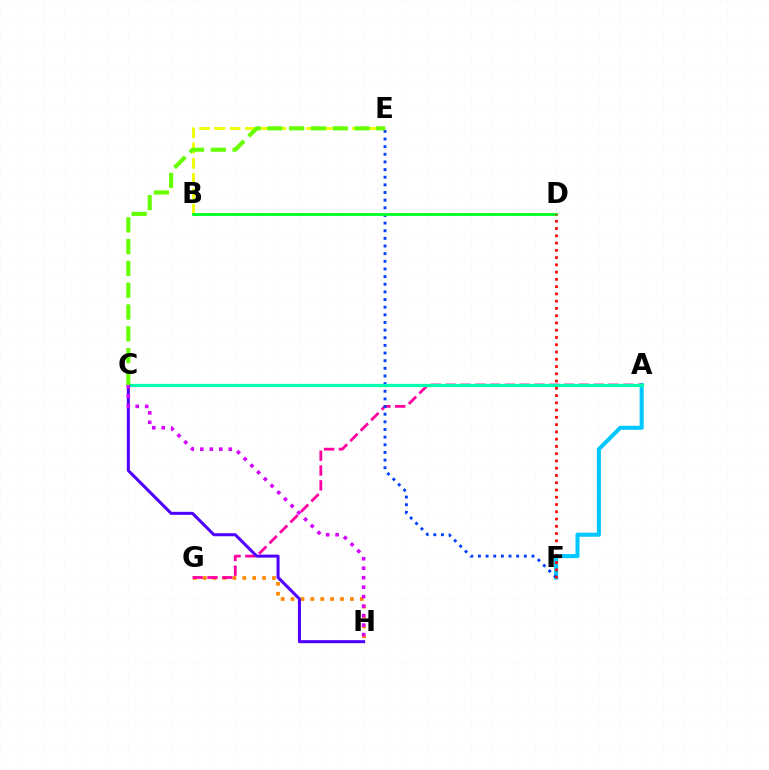{('G', 'H'): [{'color': '#ff8800', 'line_style': 'dotted', 'thickness': 2.69}], ('A', 'F'): [{'color': '#00c7ff', 'line_style': 'solid', 'thickness': 2.92}], ('B', 'E'): [{'color': '#eeff00', 'line_style': 'dashed', 'thickness': 2.08}], ('A', 'G'): [{'color': '#ff00a0', 'line_style': 'dashed', 'thickness': 2.01}], ('E', 'F'): [{'color': '#003fff', 'line_style': 'dotted', 'thickness': 2.08}], ('A', 'C'): [{'color': '#00ffaf', 'line_style': 'solid', 'thickness': 2.35}], ('B', 'D'): [{'color': '#00ff27', 'line_style': 'solid', 'thickness': 2.04}], ('C', 'H'): [{'color': '#4f00ff', 'line_style': 'solid', 'thickness': 2.18}, {'color': '#d600ff', 'line_style': 'dotted', 'thickness': 2.58}], ('C', 'E'): [{'color': '#66ff00', 'line_style': 'dashed', 'thickness': 2.96}], ('D', 'F'): [{'color': '#ff0000', 'line_style': 'dotted', 'thickness': 1.97}]}